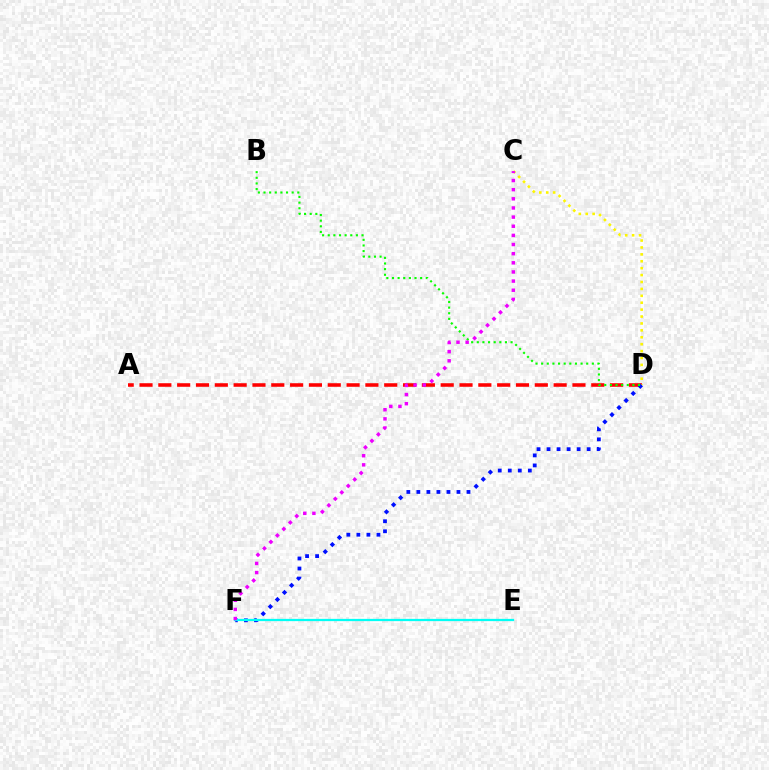{('A', 'D'): [{'color': '#ff0000', 'line_style': 'dashed', 'thickness': 2.56}], ('C', 'D'): [{'color': '#fcf500', 'line_style': 'dotted', 'thickness': 1.88}], ('D', 'F'): [{'color': '#0010ff', 'line_style': 'dotted', 'thickness': 2.72}], ('B', 'D'): [{'color': '#08ff00', 'line_style': 'dotted', 'thickness': 1.53}], ('E', 'F'): [{'color': '#00fff6', 'line_style': 'solid', 'thickness': 1.63}], ('C', 'F'): [{'color': '#ee00ff', 'line_style': 'dotted', 'thickness': 2.48}]}